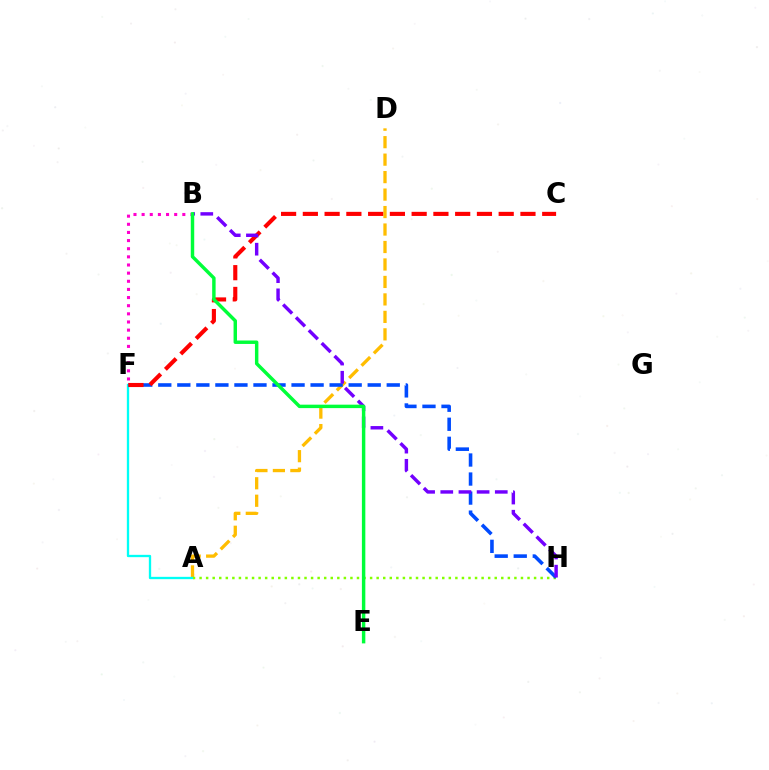{('A', 'D'): [{'color': '#ffbd00', 'line_style': 'dashed', 'thickness': 2.37}], ('B', 'F'): [{'color': '#ff00cf', 'line_style': 'dotted', 'thickness': 2.21}], ('A', 'F'): [{'color': '#00fff6', 'line_style': 'solid', 'thickness': 1.67}], ('A', 'H'): [{'color': '#84ff00', 'line_style': 'dotted', 'thickness': 1.78}], ('F', 'H'): [{'color': '#004bff', 'line_style': 'dashed', 'thickness': 2.59}], ('C', 'F'): [{'color': '#ff0000', 'line_style': 'dashed', 'thickness': 2.96}], ('B', 'H'): [{'color': '#7200ff', 'line_style': 'dashed', 'thickness': 2.47}], ('B', 'E'): [{'color': '#00ff39', 'line_style': 'solid', 'thickness': 2.48}]}